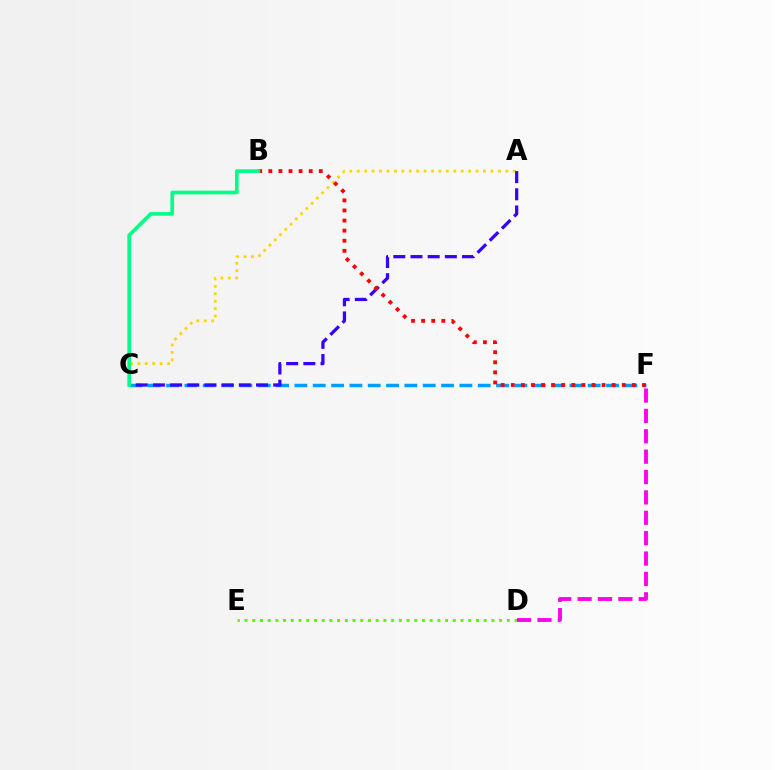{('C', 'F'): [{'color': '#009eff', 'line_style': 'dashed', 'thickness': 2.49}], ('A', 'C'): [{'color': '#ffd500', 'line_style': 'dotted', 'thickness': 2.02}, {'color': '#3700ff', 'line_style': 'dashed', 'thickness': 2.33}], ('D', 'E'): [{'color': '#4fff00', 'line_style': 'dotted', 'thickness': 2.1}], ('D', 'F'): [{'color': '#ff00ed', 'line_style': 'dashed', 'thickness': 2.77}], ('B', 'F'): [{'color': '#ff0000', 'line_style': 'dotted', 'thickness': 2.74}], ('B', 'C'): [{'color': '#00ff86', 'line_style': 'solid', 'thickness': 2.63}]}